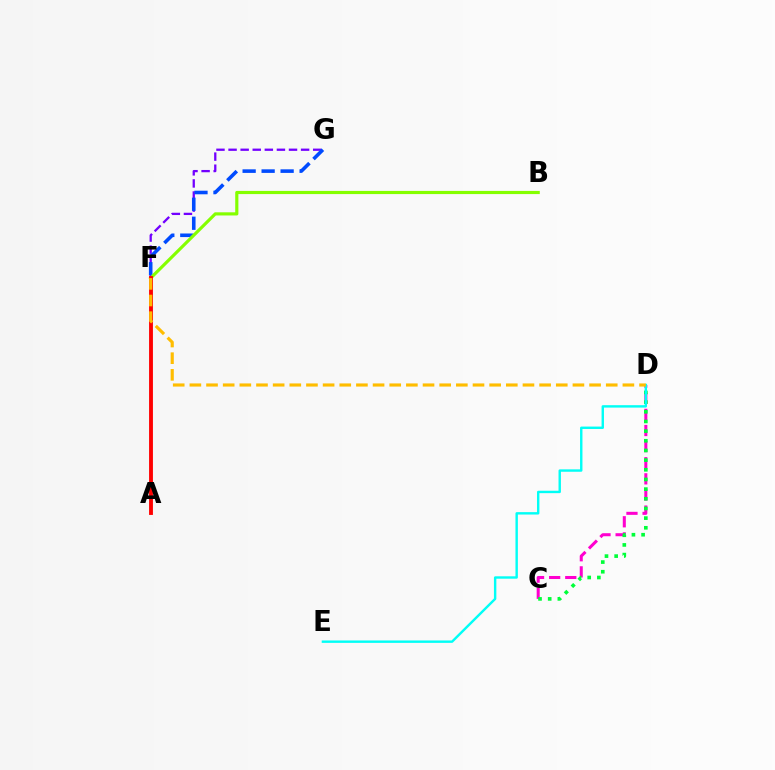{('F', 'G'): [{'color': '#7200ff', 'line_style': 'dashed', 'thickness': 1.64}, {'color': '#004bff', 'line_style': 'dashed', 'thickness': 2.58}], ('B', 'F'): [{'color': '#84ff00', 'line_style': 'solid', 'thickness': 2.28}], ('A', 'F'): [{'color': '#ff0000', 'line_style': 'solid', 'thickness': 2.78}], ('C', 'D'): [{'color': '#ff00cf', 'line_style': 'dashed', 'thickness': 2.19}, {'color': '#00ff39', 'line_style': 'dotted', 'thickness': 2.63}], ('D', 'E'): [{'color': '#00fff6', 'line_style': 'solid', 'thickness': 1.73}], ('D', 'F'): [{'color': '#ffbd00', 'line_style': 'dashed', 'thickness': 2.26}]}